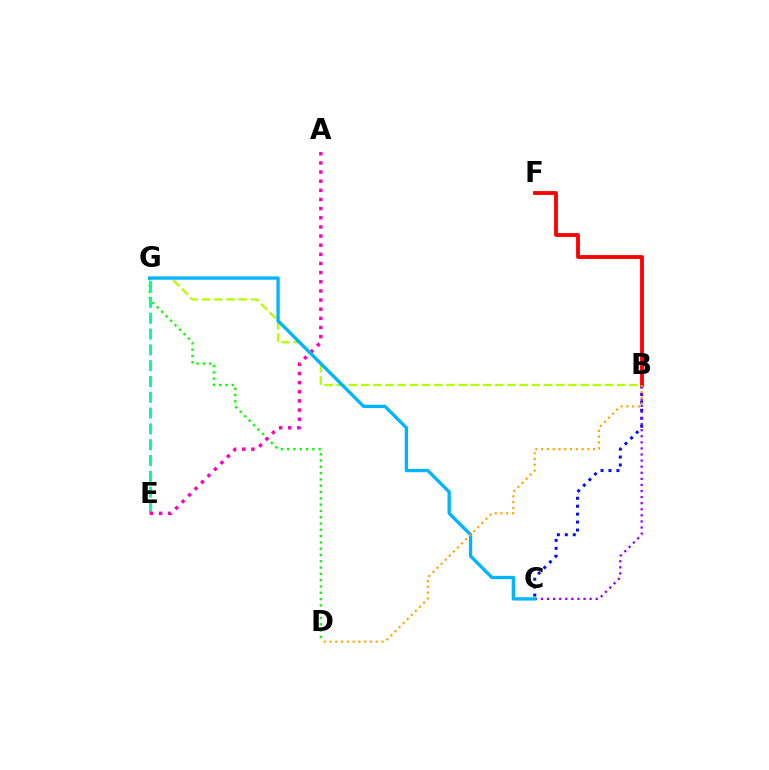{('B', 'C'): [{'color': '#0010ff', 'line_style': 'dotted', 'thickness': 2.16}, {'color': '#9b00ff', 'line_style': 'dotted', 'thickness': 1.65}], ('B', 'G'): [{'color': '#b3ff00', 'line_style': 'dashed', 'thickness': 1.66}], ('D', 'G'): [{'color': '#08ff00', 'line_style': 'dotted', 'thickness': 1.71}], ('E', 'G'): [{'color': '#00ff9d', 'line_style': 'dashed', 'thickness': 2.15}], ('B', 'F'): [{'color': '#ff0000', 'line_style': 'solid', 'thickness': 2.76}], ('A', 'E'): [{'color': '#ff00bd', 'line_style': 'dotted', 'thickness': 2.48}], ('C', 'G'): [{'color': '#00b5ff', 'line_style': 'solid', 'thickness': 2.39}], ('B', 'D'): [{'color': '#ffa500', 'line_style': 'dotted', 'thickness': 1.57}]}